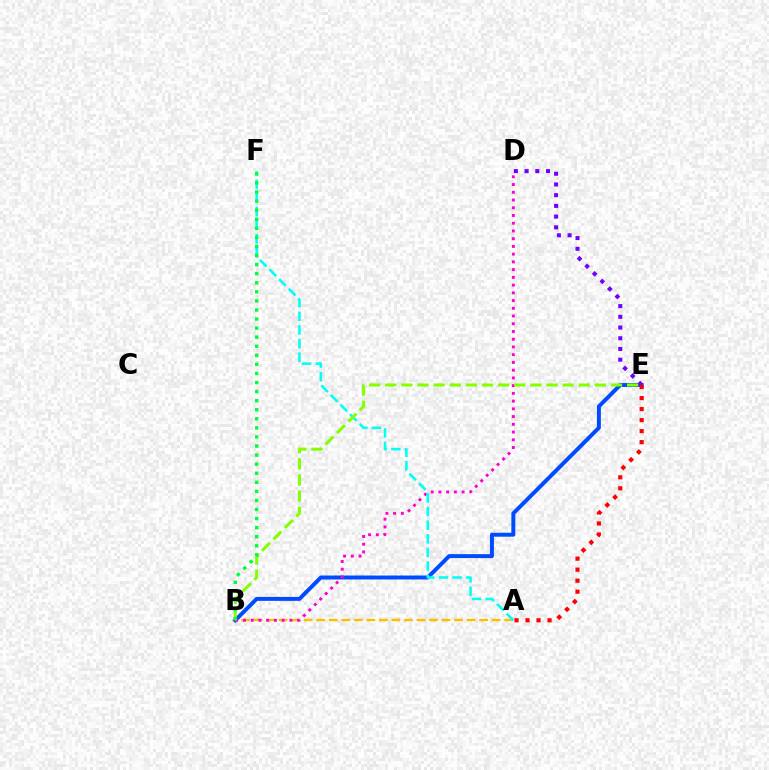{('B', 'E'): [{'color': '#004bff', 'line_style': 'solid', 'thickness': 2.85}, {'color': '#84ff00', 'line_style': 'dashed', 'thickness': 2.19}], ('A', 'B'): [{'color': '#ffbd00', 'line_style': 'dashed', 'thickness': 1.7}], ('B', 'D'): [{'color': '#ff00cf', 'line_style': 'dotted', 'thickness': 2.1}], ('A', 'F'): [{'color': '#00fff6', 'line_style': 'dashed', 'thickness': 1.85}], ('D', 'E'): [{'color': '#7200ff', 'line_style': 'dotted', 'thickness': 2.91}], ('A', 'E'): [{'color': '#ff0000', 'line_style': 'dotted', 'thickness': 2.99}], ('B', 'F'): [{'color': '#00ff39', 'line_style': 'dotted', 'thickness': 2.46}]}